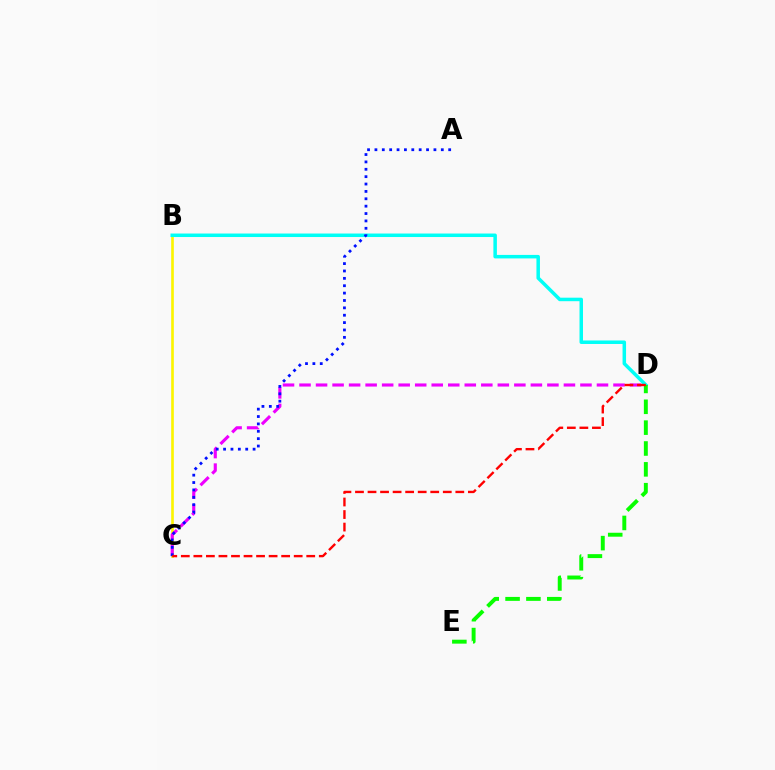{('B', 'C'): [{'color': '#fcf500', 'line_style': 'solid', 'thickness': 1.9}], ('B', 'D'): [{'color': '#00fff6', 'line_style': 'solid', 'thickness': 2.52}], ('C', 'D'): [{'color': '#ee00ff', 'line_style': 'dashed', 'thickness': 2.24}, {'color': '#ff0000', 'line_style': 'dashed', 'thickness': 1.7}], ('A', 'C'): [{'color': '#0010ff', 'line_style': 'dotted', 'thickness': 2.0}], ('D', 'E'): [{'color': '#08ff00', 'line_style': 'dashed', 'thickness': 2.83}]}